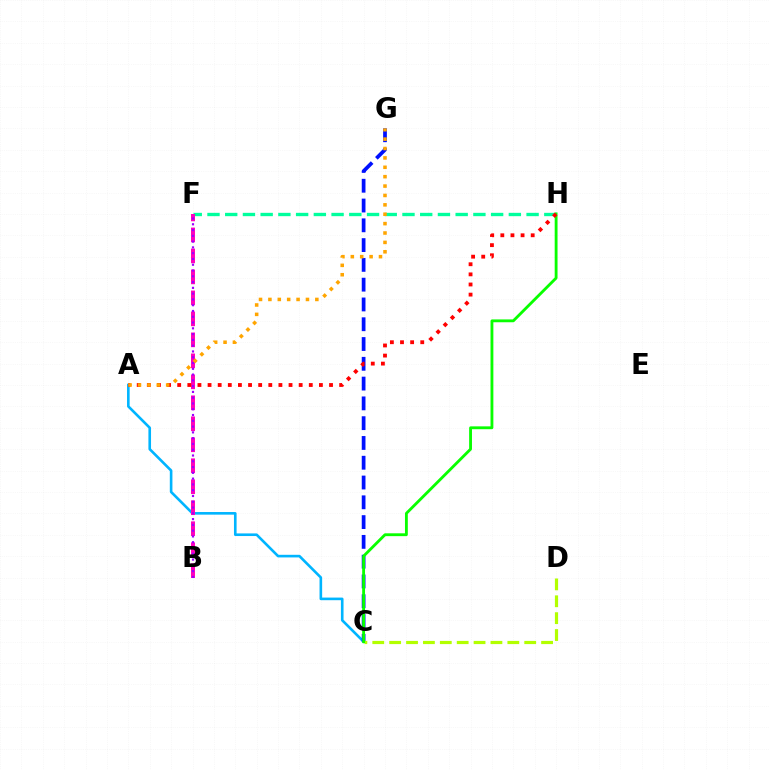{('F', 'H'): [{'color': '#00ff9d', 'line_style': 'dashed', 'thickness': 2.41}], ('A', 'C'): [{'color': '#00b5ff', 'line_style': 'solid', 'thickness': 1.89}], ('C', 'G'): [{'color': '#0010ff', 'line_style': 'dashed', 'thickness': 2.69}], ('B', 'F'): [{'color': '#ff00bd', 'line_style': 'dashed', 'thickness': 2.85}, {'color': '#9b00ff', 'line_style': 'dotted', 'thickness': 1.57}], ('C', 'D'): [{'color': '#b3ff00', 'line_style': 'dashed', 'thickness': 2.29}], ('C', 'H'): [{'color': '#08ff00', 'line_style': 'solid', 'thickness': 2.05}], ('A', 'H'): [{'color': '#ff0000', 'line_style': 'dotted', 'thickness': 2.75}], ('A', 'G'): [{'color': '#ffa500', 'line_style': 'dotted', 'thickness': 2.55}]}